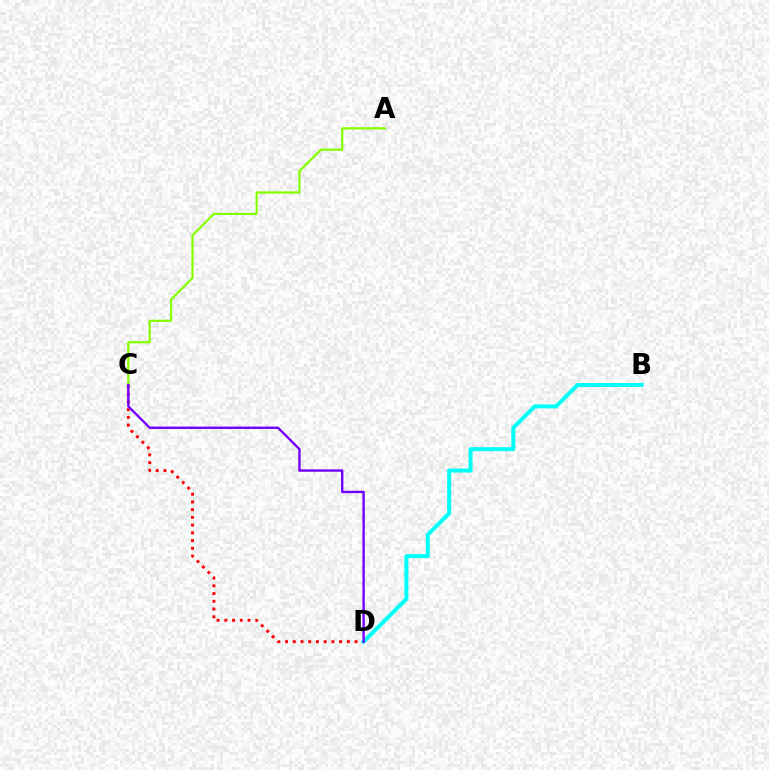{('C', 'D'): [{'color': '#ff0000', 'line_style': 'dotted', 'thickness': 2.1}, {'color': '#7200ff', 'line_style': 'solid', 'thickness': 1.71}], ('B', 'D'): [{'color': '#00fff6', 'line_style': 'solid', 'thickness': 2.88}], ('A', 'C'): [{'color': '#84ff00', 'line_style': 'solid', 'thickness': 1.59}]}